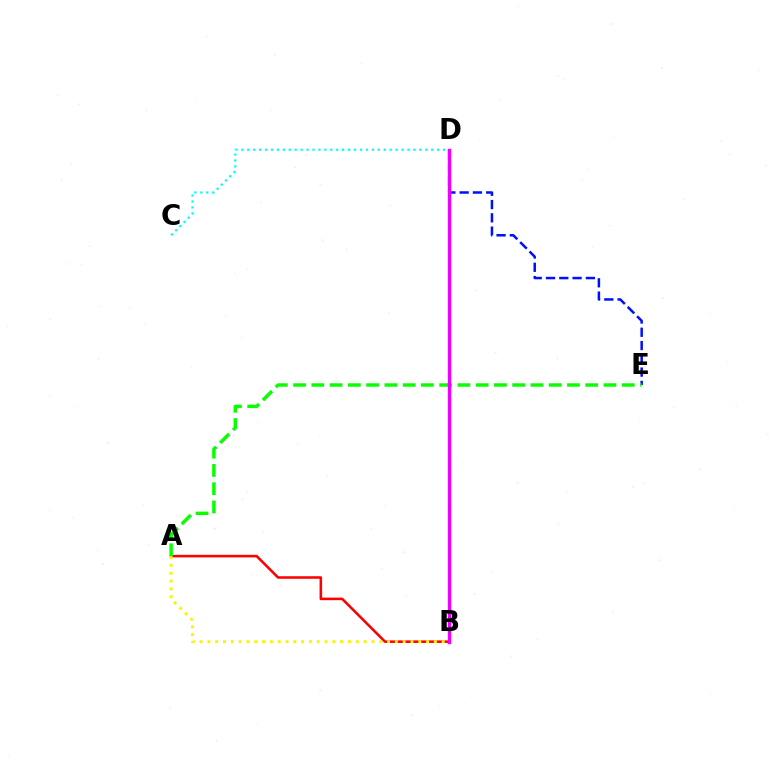{('D', 'E'): [{'color': '#0010ff', 'line_style': 'dashed', 'thickness': 1.8}], ('A', 'B'): [{'color': '#ff0000', 'line_style': 'solid', 'thickness': 1.84}, {'color': '#fcf500', 'line_style': 'dotted', 'thickness': 2.12}], ('C', 'D'): [{'color': '#00fff6', 'line_style': 'dotted', 'thickness': 1.61}], ('A', 'E'): [{'color': '#08ff00', 'line_style': 'dashed', 'thickness': 2.48}], ('B', 'D'): [{'color': '#ee00ff', 'line_style': 'solid', 'thickness': 2.46}]}